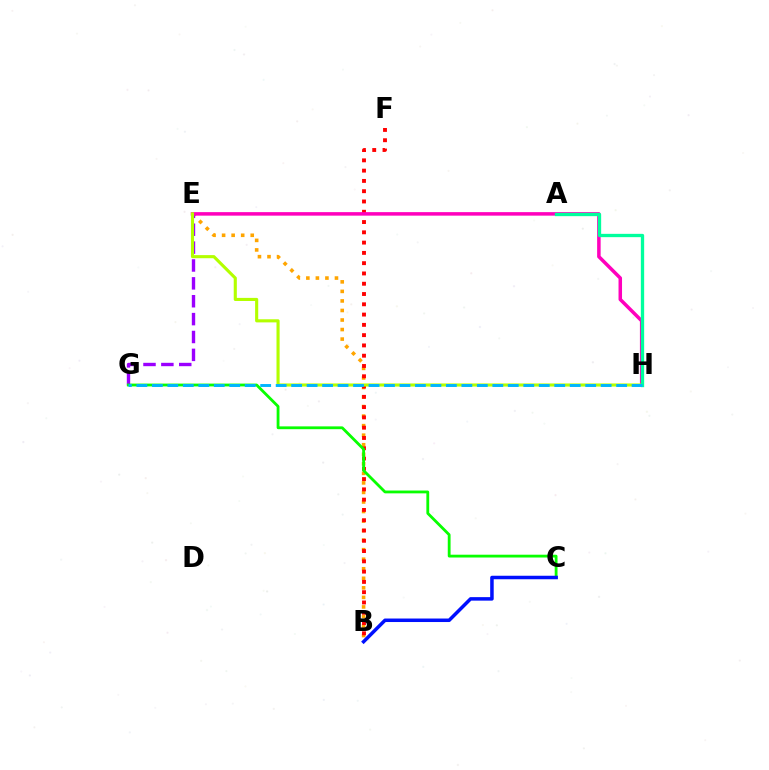{('B', 'E'): [{'color': '#ffa500', 'line_style': 'dotted', 'thickness': 2.59}], ('E', 'G'): [{'color': '#9b00ff', 'line_style': 'dashed', 'thickness': 2.43}], ('B', 'F'): [{'color': '#ff0000', 'line_style': 'dotted', 'thickness': 2.79}], ('C', 'G'): [{'color': '#08ff00', 'line_style': 'solid', 'thickness': 2.02}], ('E', 'H'): [{'color': '#ff00bd', 'line_style': 'solid', 'thickness': 2.53}, {'color': '#b3ff00', 'line_style': 'solid', 'thickness': 2.24}], ('B', 'C'): [{'color': '#0010ff', 'line_style': 'solid', 'thickness': 2.53}], ('A', 'H'): [{'color': '#00ff9d', 'line_style': 'solid', 'thickness': 2.38}], ('G', 'H'): [{'color': '#00b5ff', 'line_style': 'dashed', 'thickness': 2.1}]}